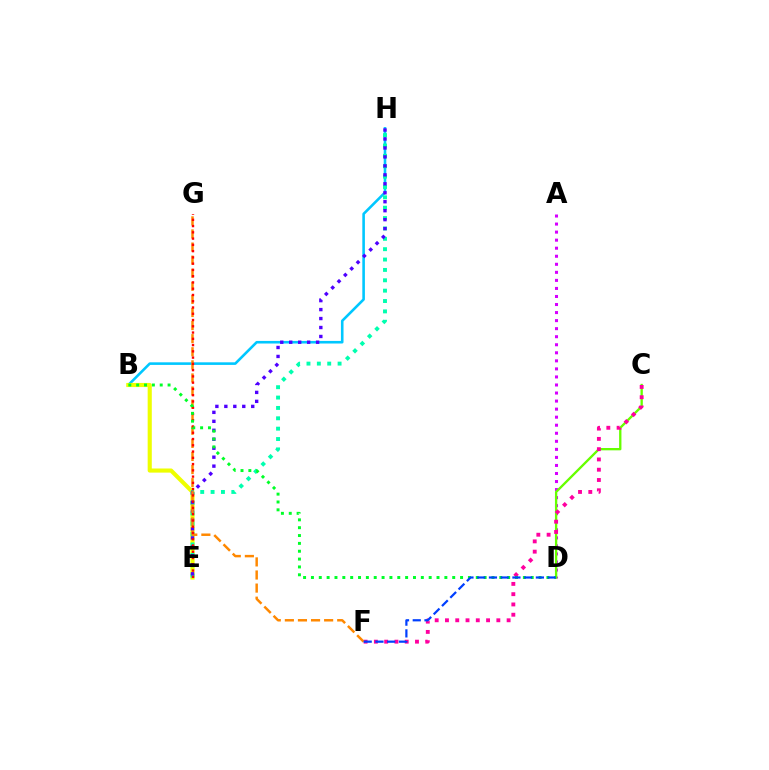{('A', 'D'): [{'color': '#d600ff', 'line_style': 'dotted', 'thickness': 2.19}], ('C', 'D'): [{'color': '#66ff00', 'line_style': 'solid', 'thickness': 1.67}], ('B', 'H'): [{'color': '#00c7ff', 'line_style': 'solid', 'thickness': 1.87}], ('B', 'E'): [{'color': '#eeff00', 'line_style': 'solid', 'thickness': 2.97}], ('E', 'H'): [{'color': '#00ffaf', 'line_style': 'dotted', 'thickness': 2.82}, {'color': '#4f00ff', 'line_style': 'dotted', 'thickness': 2.44}], ('C', 'F'): [{'color': '#ff00a0', 'line_style': 'dotted', 'thickness': 2.79}], ('F', 'G'): [{'color': '#ff8800', 'line_style': 'dashed', 'thickness': 1.78}], ('E', 'G'): [{'color': '#ff0000', 'line_style': 'dotted', 'thickness': 1.7}], ('B', 'D'): [{'color': '#00ff27', 'line_style': 'dotted', 'thickness': 2.13}], ('D', 'F'): [{'color': '#003fff', 'line_style': 'dashed', 'thickness': 1.59}]}